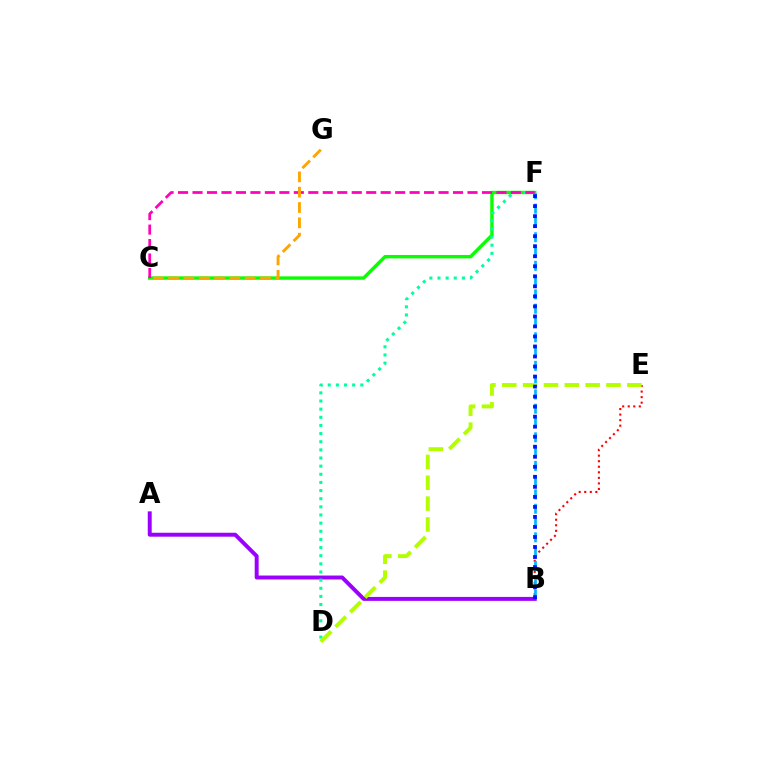{('B', 'E'): [{'color': '#ff0000', 'line_style': 'dotted', 'thickness': 1.51}], ('B', 'F'): [{'color': '#00b5ff', 'line_style': 'dashed', 'thickness': 1.94}, {'color': '#0010ff', 'line_style': 'dotted', 'thickness': 2.72}], ('C', 'F'): [{'color': '#08ff00', 'line_style': 'solid', 'thickness': 2.44}, {'color': '#ff00bd', 'line_style': 'dashed', 'thickness': 1.97}], ('A', 'B'): [{'color': '#9b00ff', 'line_style': 'solid', 'thickness': 2.84}], ('D', 'F'): [{'color': '#00ff9d', 'line_style': 'dotted', 'thickness': 2.21}], ('D', 'E'): [{'color': '#b3ff00', 'line_style': 'dashed', 'thickness': 2.83}], ('C', 'G'): [{'color': '#ffa500', 'line_style': 'dashed', 'thickness': 2.08}]}